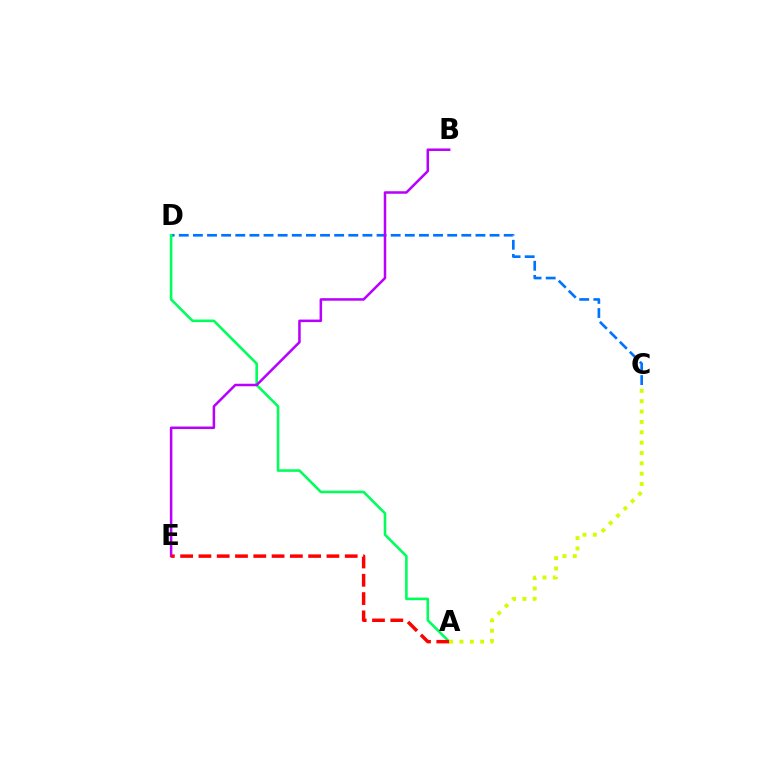{('C', 'D'): [{'color': '#0074ff', 'line_style': 'dashed', 'thickness': 1.92}], ('A', 'D'): [{'color': '#00ff5c', 'line_style': 'solid', 'thickness': 1.87}], ('B', 'E'): [{'color': '#b900ff', 'line_style': 'solid', 'thickness': 1.81}], ('A', 'E'): [{'color': '#ff0000', 'line_style': 'dashed', 'thickness': 2.48}], ('A', 'C'): [{'color': '#d1ff00', 'line_style': 'dotted', 'thickness': 2.81}]}